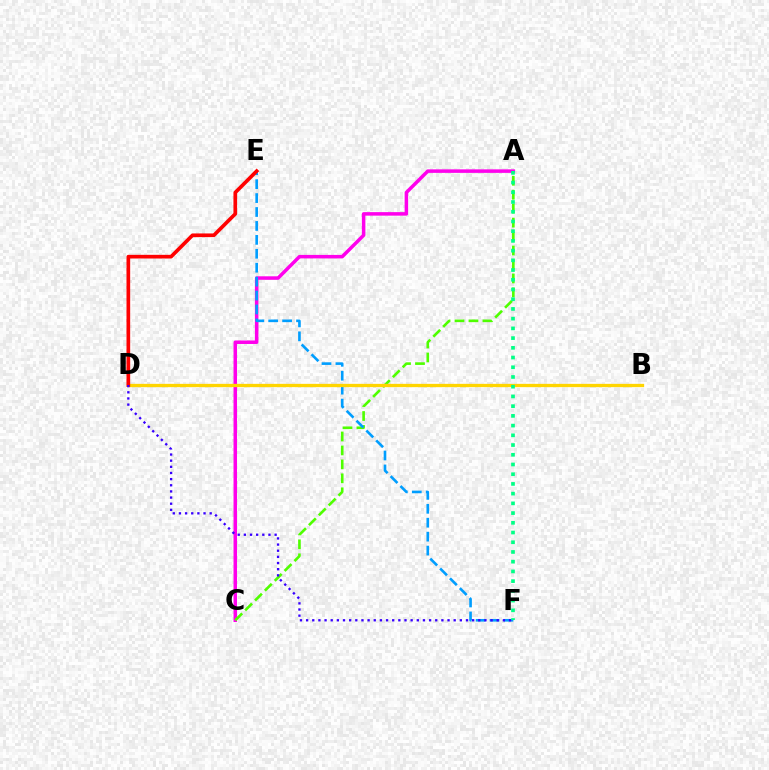{('A', 'C'): [{'color': '#ff00ed', 'line_style': 'solid', 'thickness': 2.53}, {'color': '#4fff00', 'line_style': 'dashed', 'thickness': 1.9}], ('E', 'F'): [{'color': '#009eff', 'line_style': 'dashed', 'thickness': 1.89}], ('B', 'D'): [{'color': '#ffd500', 'line_style': 'solid', 'thickness': 2.38}], ('D', 'E'): [{'color': '#ff0000', 'line_style': 'solid', 'thickness': 2.65}], ('D', 'F'): [{'color': '#3700ff', 'line_style': 'dotted', 'thickness': 1.67}], ('A', 'F'): [{'color': '#00ff86', 'line_style': 'dotted', 'thickness': 2.64}]}